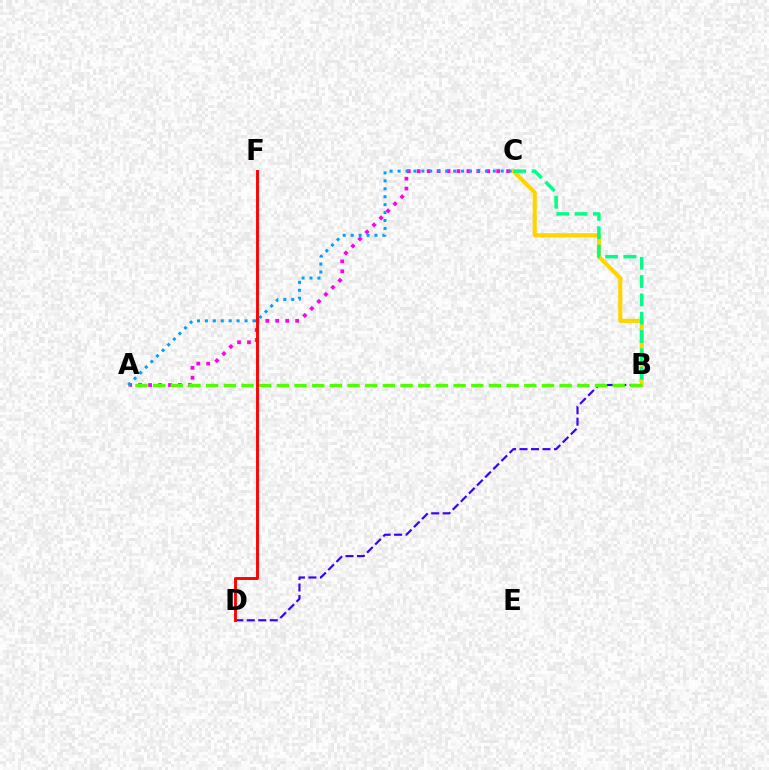{('B', 'C'): [{'color': '#ffd500', 'line_style': 'solid', 'thickness': 2.97}, {'color': '#00ff86', 'line_style': 'dashed', 'thickness': 2.49}], ('B', 'D'): [{'color': '#3700ff', 'line_style': 'dashed', 'thickness': 1.56}], ('A', 'C'): [{'color': '#ff00ed', 'line_style': 'dotted', 'thickness': 2.7}, {'color': '#009eff', 'line_style': 'dotted', 'thickness': 2.16}], ('A', 'B'): [{'color': '#4fff00', 'line_style': 'dashed', 'thickness': 2.4}], ('D', 'F'): [{'color': '#ff0000', 'line_style': 'solid', 'thickness': 2.09}]}